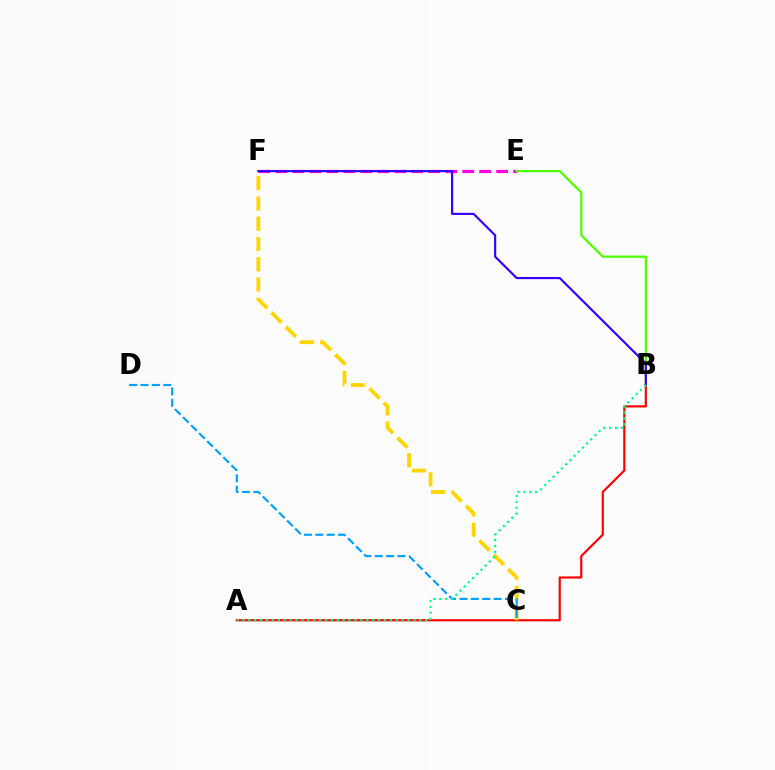{('A', 'B'): [{'color': '#ff0000', 'line_style': 'solid', 'thickness': 1.56}, {'color': '#00ff86', 'line_style': 'dotted', 'thickness': 1.6}], ('C', 'F'): [{'color': '#ffd500', 'line_style': 'dashed', 'thickness': 2.75}], ('E', 'F'): [{'color': '#ff00ed', 'line_style': 'dashed', 'thickness': 2.31}], ('B', 'E'): [{'color': '#4fff00', 'line_style': 'solid', 'thickness': 1.62}], ('C', 'D'): [{'color': '#009eff', 'line_style': 'dashed', 'thickness': 1.55}], ('B', 'F'): [{'color': '#3700ff', 'line_style': 'solid', 'thickness': 1.56}]}